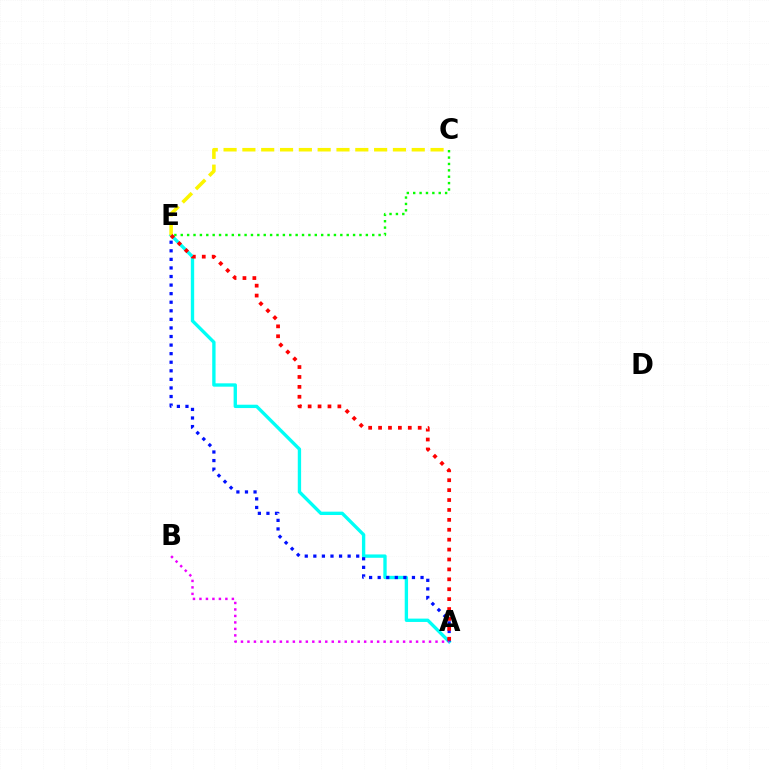{('A', 'E'): [{'color': '#00fff6', 'line_style': 'solid', 'thickness': 2.41}, {'color': '#0010ff', 'line_style': 'dotted', 'thickness': 2.33}, {'color': '#ff0000', 'line_style': 'dotted', 'thickness': 2.69}], ('C', 'E'): [{'color': '#fcf500', 'line_style': 'dashed', 'thickness': 2.56}, {'color': '#08ff00', 'line_style': 'dotted', 'thickness': 1.73}], ('A', 'B'): [{'color': '#ee00ff', 'line_style': 'dotted', 'thickness': 1.76}]}